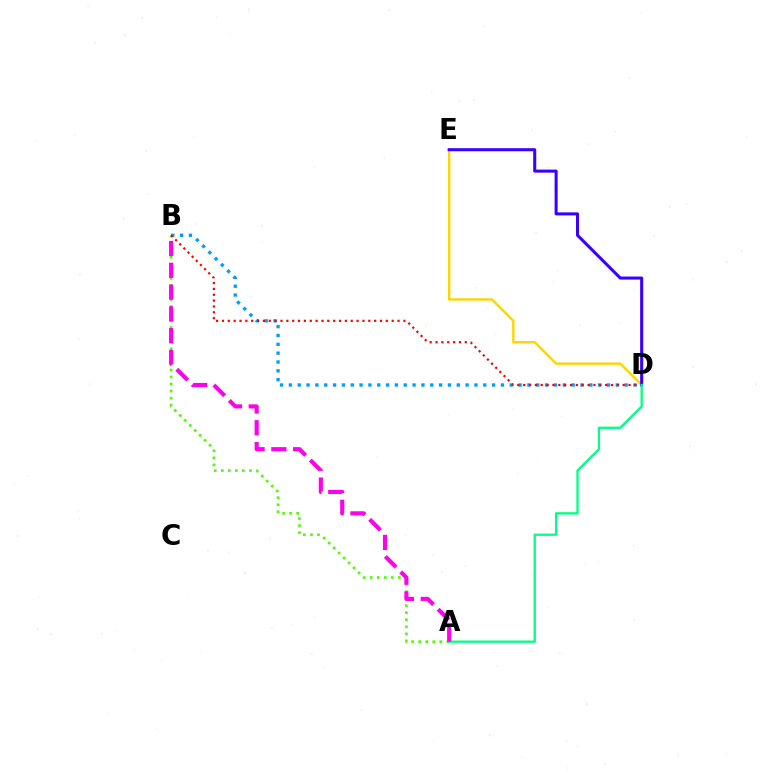{('A', 'B'): [{'color': '#4fff00', 'line_style': 'dotted', 'thickness': 1.91}, {'color': '#ff00ed', 'line_style': 'dashed', 'thickness': 2.96}], ('B', 'D'): [{'color': '#009eff', 'line_style': 'dotted', 'thickness': 2.4}, {'color': '#ff0000', 'line_style': 'dotted', 'thickness': 1.59}], ('D', 'E'): [{'color': '#ffd500', 'line_style': 'solid', 'thickness': 1.73}, {'color': '#3700ff', 'line_style': 'solid', 'thickness': 2.19}], ('A', 'D'): [{'color': '#00ff86', 'line_style': 'solid', 'thickness': 1.66}]}